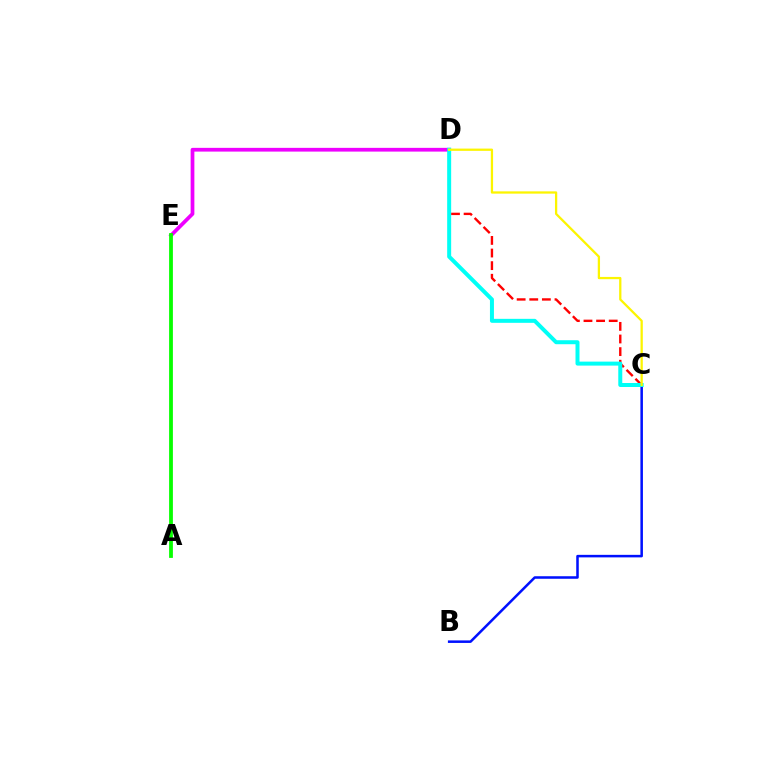{('C', 'D'): [{'color': '#ff0000', 'line_style': 'dashed', 'thickness': 1.71}, {'color': '#00fff6', 'line_style': 'solid', 'thickness': 2.87}, {'color': '#fcf500', 'line_style': 'solid', 'thickness': 1.63}], ('D', 'E'): [{'color': '#ee00ff', 'line_style': 'solid', 'thickness': 2.69}], ('A', 'E'): [{'color': '#08ff00', 'line_style': 'solid', 'thickness': 2.73}], ('B', 'C'): [{'color': '#0010ff', 'line_style': 'solid', 'thickness': 1.82}]}